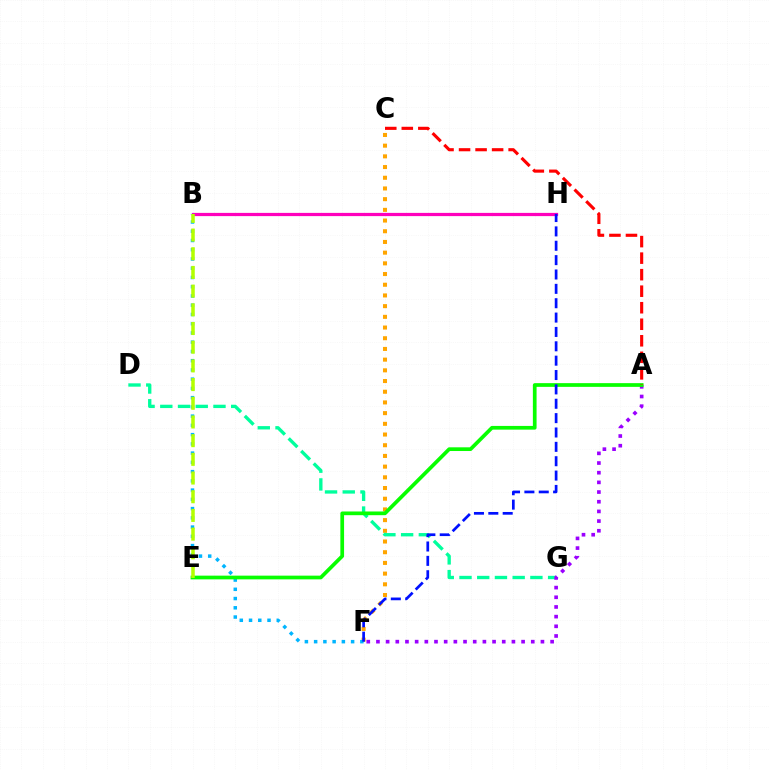{('C', 'F'): [{'color': '#ffa500', 'line_style': 'dotted', 'thickness': 2.91}], ('D', 'G'): [{'color': '#00ff9d', 'line_style': 'dashed', 'thickness': 2.41}], ('B', 'H'): [{'color': '#ff00bd', 'line_style': 'solid', 'thickness': 2.32}], ('A', 'F'): [{'color': '#9b00ff', 'line_style': 'dotted', 'thickness': 2.63}], ('B', 'F'): [{'color': '#00b5ff', 'line_style': 'dotted', 'thickness': 2.51}], ('A', 'E'): [{'color': '#08ff00', 'line_style': 'solid', 'thickness': 2.67}], ('B', 'E'): [{'color': '#b3ff00', 'line_style': 'dashed', 'thickness': 2.54}], ('F', 'H'): [{'color': '#0010ff', 'line_style': 'dashed', 'thickness': 1.95}], ('A', 'C'): [{'color': '#ff0000', 'line_style': 'dashed', 'thickness': 2.25}]}